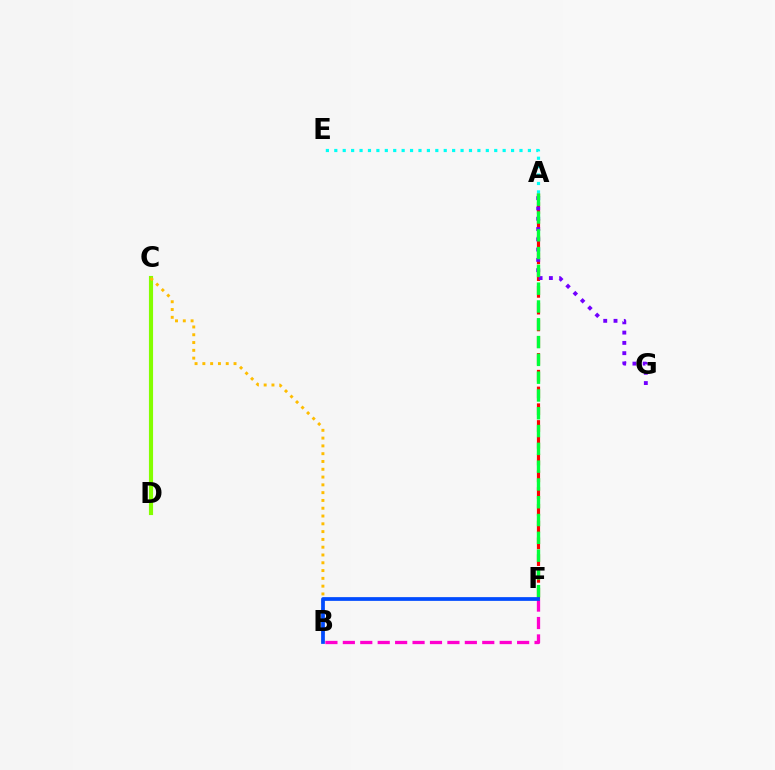{('A', 'F'): [{'color': '#ff0000', 'line_style': 'dashed', 'thickness': 2.28}, {'color': '#00ff39', 'line_style': 'dashed', 'thickness': 2.42}], ('A', 'G'): [{'color': '#7200ff', 'line_style': 'dotted', 'thickness': 2.79}], ('B', 'F'): [{'color': '#ff00cf', 'line_style': 'dashed', 'thickness': 2.37}, {'color': '#004bff', 'line_style': 'solid', 'thickness': 2.69}], ('A', 'E'): [{'color': '#00fff6', 'line_style': 'dotted', 'thickness': 2.29}], ('C', 'D'): [{'color': '#84ff00', 'line_style': 'solid', 'thickness': 2.97}], ('B', 'C'): [{'color': '#ffbd00', 'line_style': 'dotted', 'thickness': 2.12}]}